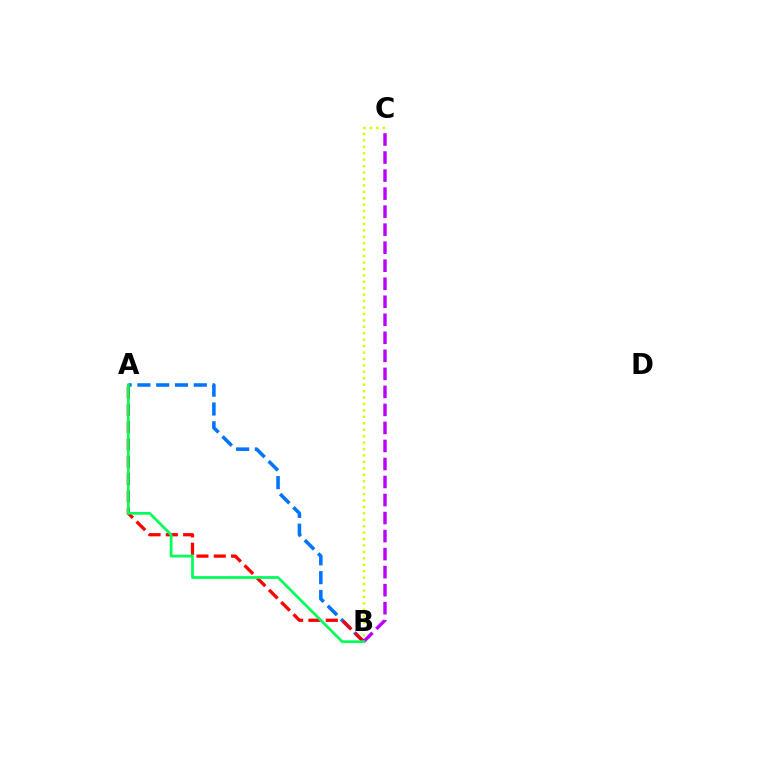{('A', 'B'): [{'color': '#0074ff', 'line_style': 'dashed', 'thickness': 2.55}, {'color': '#ff0000', 'line_style': 'dashed', 'thickness': 2.35}, {'color': '#00ff5c', 'line_style': 'solid', 'thickness': 1.98}], ('B', 'C'): [{'color': '#d1ff00', 'line_style': 'dotted', 'thickness': 1.75}, {'color': '#b900ff', 'line_style': 'dashed', 'thickness': 2.45}]}